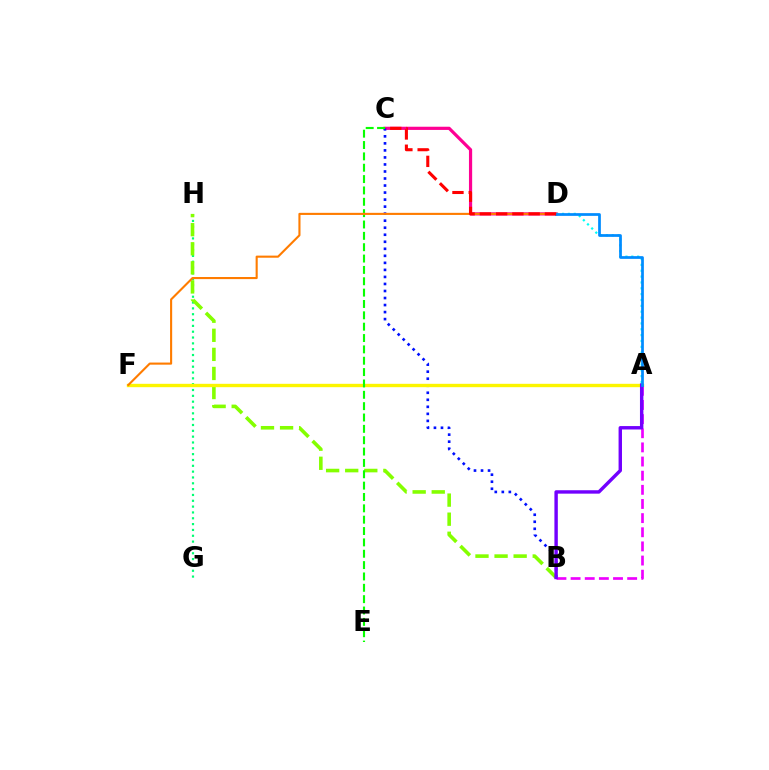{('G', 'H'): [{'color': '#00ff74', 'line_style': 'dotted', 'thickness': 1.58}], ('C', 'D'): [{'color': '#ff0094', 'line_style': 'solid', 'thickness': 2.3}, {'color': '#ff0000', 'line_style': 'dashed', 'thickness': 2.21}], ('B', 'H'): [{'color': '#84ff00', 'line_style': 'dashed', 'thickness': 2.59}], ('B', 'C'): [{'color': '#0010ff', 'line_style': 'dotted', 'thickness': 1.91}], ('A', 'D'): [{'color': '#00fff6', 'line_style': 'dotted', 'thickness': 1.59}, {'color': '#008cff', 'line_style': 'solid', 'thickness': 1.96}], ('A', 'F'): [{'color': '#fcf500', 'line_style': 'solid', 'thickness': 2.43}], ('A', 'B'): [{'color': '#ee00ff', 'line_style': 'dashed', 'thickness': 1.92}, {'color': '#7200ff', 'line_style': 'solid', 'thickness': 2.46}], ('C', 'E'): [{'color': '#08ff00', 'line_style': 'dashed', 'thickness': 1.54}], ('D', 'F'): [{'color': '#ff7c00', 'line_style': 'solid', 'thickness': 1.52}]}